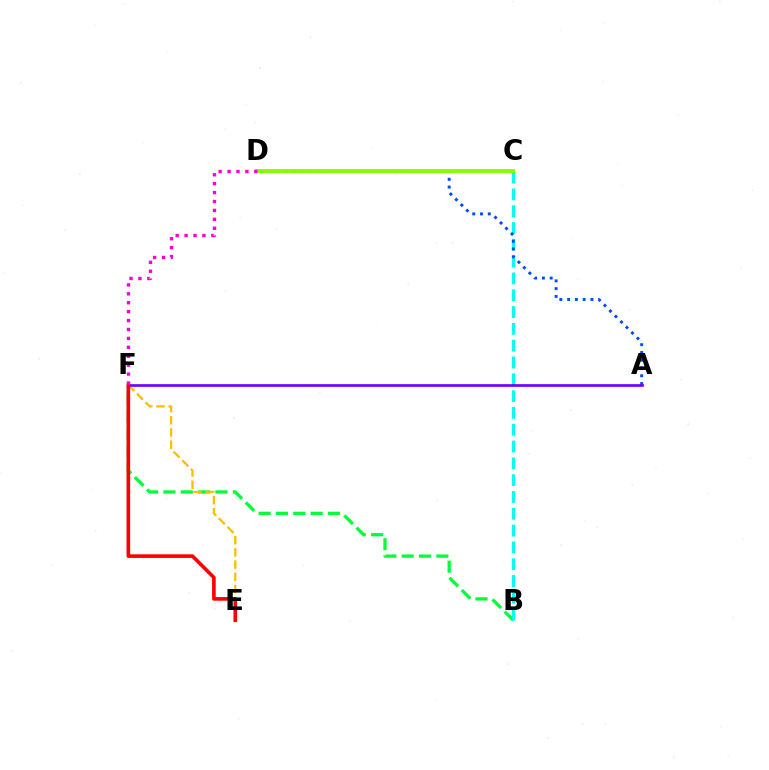{('B', 'F'): [{'color': '#00ff39', 'line_style': 'dashed', 'thickness': 2.35}], ('B', 'C'): [{'color': '#00fff6', 'line_style': 'dashed', 'thickness': 2.28}], ('A', 'D'): [{'color': '#004bff', 'line_style': 'dotted', 'thickness': 2.11}], ('E', 'F'): [{'color': '#ffbd00', 'line_style': 'dashed', 'thickness': 1.66}, {'color': '#ff0000', 'line_style': 'solid', 'thickness': 2.61}], ('C', 'D'): [{'color': '#84ff00', 'line_style': 'solid', 'thickness': 2.79}], ('A', 'F'): [{'color': '#7200ff', 'line_style': 'solid', 'thickness': 1.93}], ('D', 'F'): [{'color': '#ff00cf', 'line_style': 'dotted', 'thickness': 2.42}]}